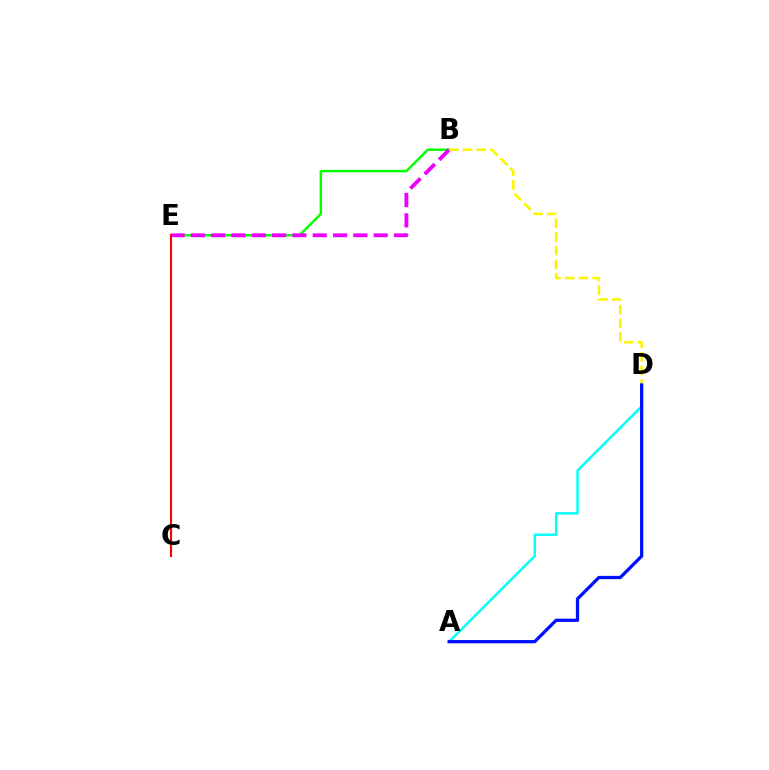{('B', 'E'): [{'color': '#08ff00', 'line_style': 'solid', 'thickness': 1.77}, {'color': '#ee00ff', 'line_style': 'dashed', 'thickness': 2.76}], ('B', 'D'): [{'color': '#fcf500', 'line_style': 'dashed', 'thickness': 1.86}], ('A', 'D'): [{'color': '#00fff6', 'line_style': 'solid', 'thickness': 1.76}, {'color': '#0010ff', 'line_style': 'solid', 'thickness': 2.35}], ('C', 'E'): [{'color': '#ff0000', 'line_style': 'solid', 'thickness': 1.53}]}